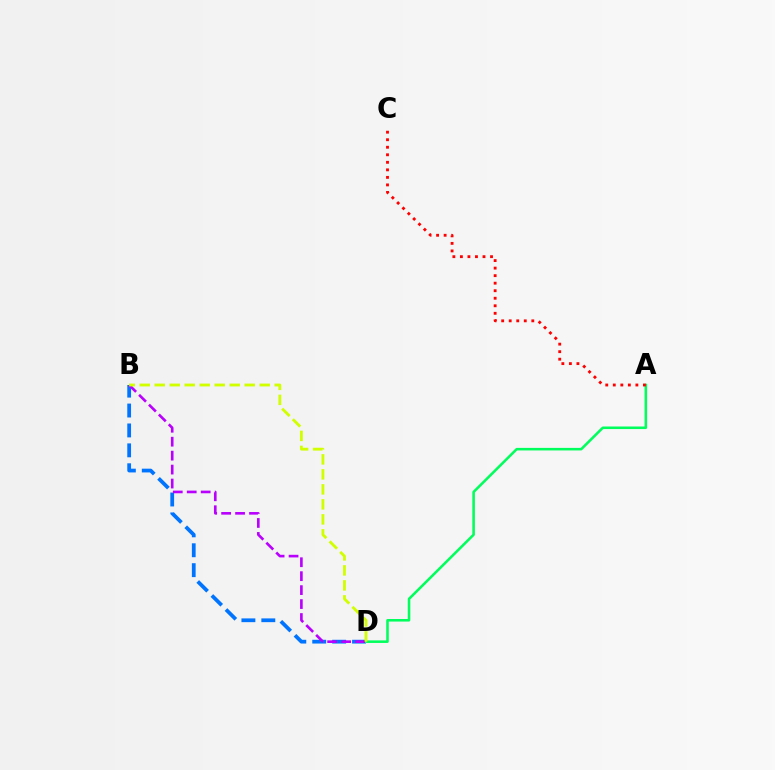{('B', 'D'): [{'color': '#0074ff', 'line_style': 'dashed', 'thickness': 2.7}, {'color': '#b900ff', 'line_style': 'dashed', 'thickness': 1.89}, {'color': '#d1ff00', 'line_style': 'dashed', 'thickness': 2.04}], ('A', 'D'): [{'color': '#00ff5c', 'line_style': 'solid', 'thickness': 1.85}], ('A', 'C'): [{'color': '#ff0000', 'line_style': 'dotted', 'thickness': 2.05}]}